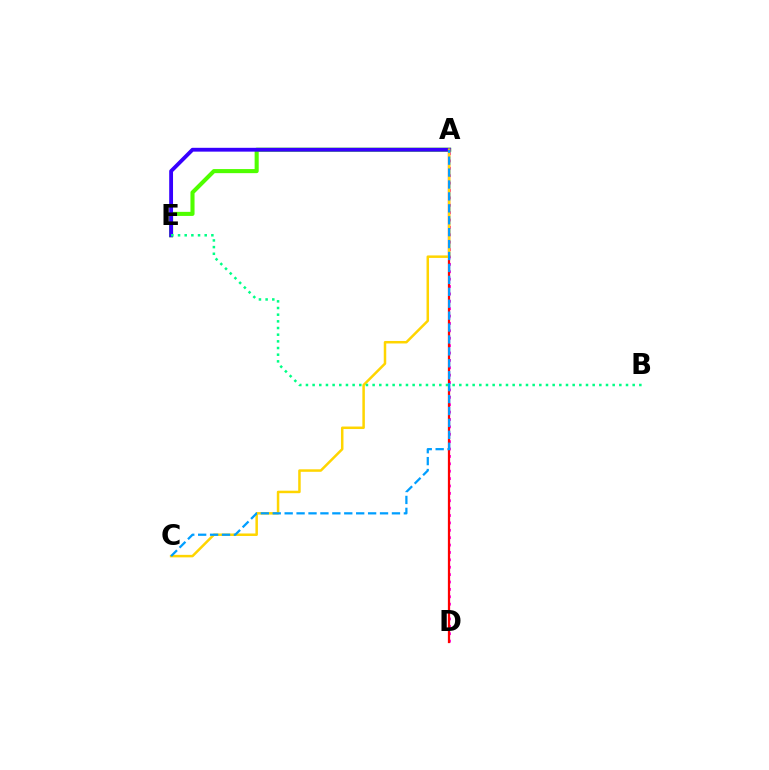{('A', 'E'): [{'color': '#4fff00', 'line_style': 'solid', 'thickness': 2.94}, {'color': '#3700ff', 'line_style': 'solid', 'thickness': 2.76}], ('A', 'D'): [{'color': '#ff00ed', 'line_style': 'dotted', 'thickness': 2.01}, {'color': '#ff0000', 'line_style': 'solid', 'thickness': 1.62}], ('A', 'C'): [{'color': '#ffd500', 'line_style': 'solid', 'thickness': 1.8}, {'color': '#009eff', 'line_style': 'dashed', 'thickness': 1.62}], ('B', 'E'): [{'color': '#00ff86', 'line_style': 'dotted', 'thickness': 1.81}]}